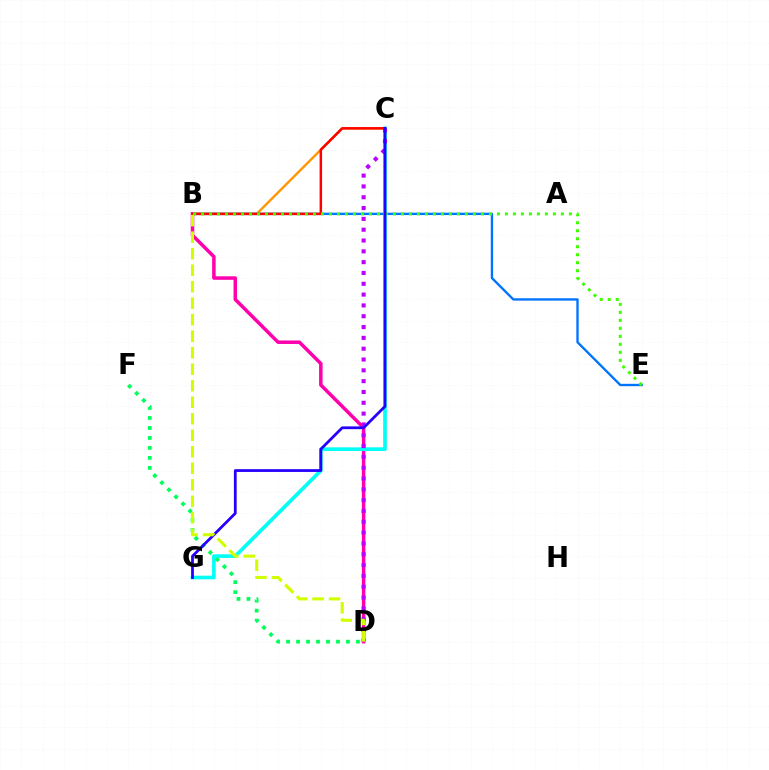{('B', 'C'): [{'color': '#ff9400', 'line_style': 'solid', 'thickness': 1.68}, {'color': '#ff0000', 'line_style': 'solid', 'thickness': 1.79}], ('B', 'E'): [{'color': '#0074ff', 'line_style': 'solid', 'thickness': 1.7}, {'color': '#3dff00', 'line_style': 'dotted', 'thickness': 2.17}], ('B', 'D'): [{'color': '#ff00ac', 'line_style': 'solid', 'thickness': 2.52}, {'color': '#d1ff00', 'line_style': 'dashed', 'thickness': 2.24}], ('C', 'G'): [{'color': '#00fff6', 'line_style': 'solid', 'thickness': 2.62}, {'color': '#2500ff', 'line_style': 'solid', 'thickness': 1.99}], ('D', 'F'): [{'color': '#00ff5c', 'line_style': 'dotted', 'thickness': 2.71}], ('C', 'D'): [{'color': '#b900ff', 'line_style': 'dotted', 'thickness': 2.94}]}